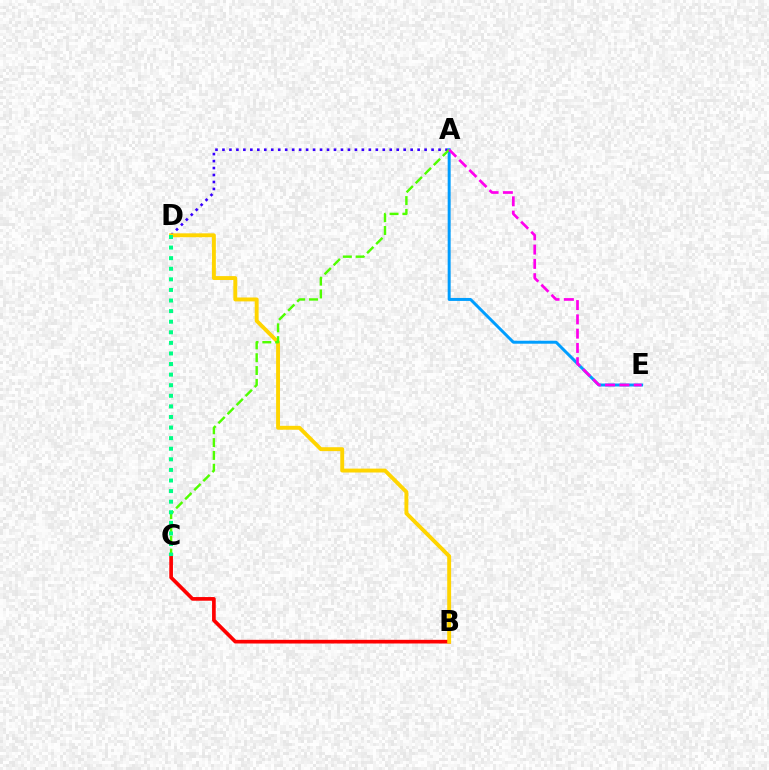{('A', 'D'): [{'color': '#3700ff', 'line_style': 'dotted', 'thickness': 1.89}], ('B', 'C'): [{'color': '#ff0000', 'line_style': 'solid', 'thickness': 2.65}], ('A', 'E'): [{'color': '#009eff', 'line_style': 'solid', 'thickness': 2.14}, {'color': '#ff00ed', 'line_style': 'dashed', 'thickness': 1.94}], ('B', 'D'): [{'color': '#ffd500', 'line_style': 'solid', 'thickness': 2.81}], ('A', 'C'): [{'color': '#4fff00', 'line_style': 'dashed', 'thickness': 1.74}], ('C', 'D'): [{'color': '#00ff86', 'line_style': 'dotted', 'thickness': 2.88}]}